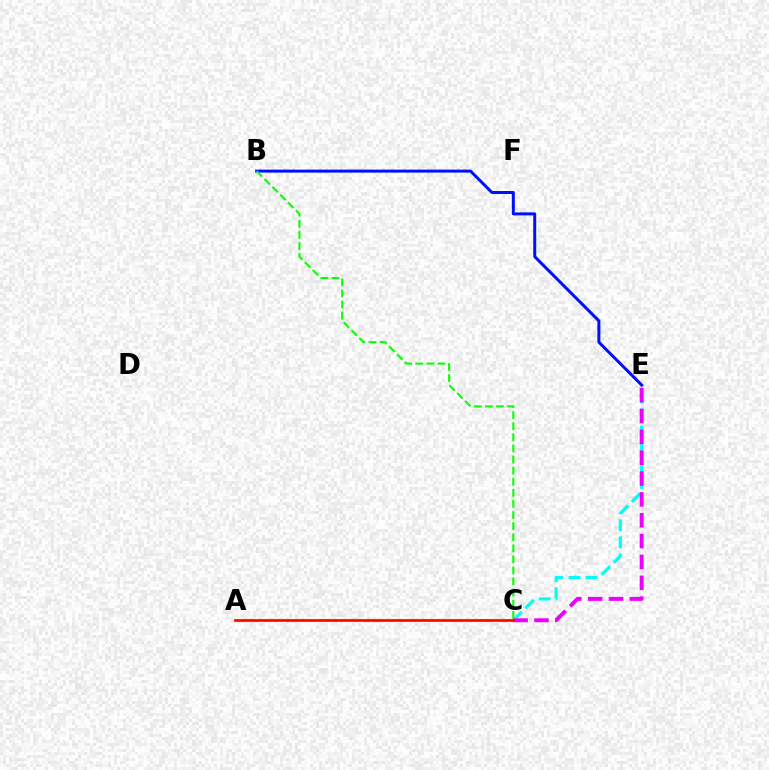{('C', 'E'): [{'color': '#00fff6', 'line_style': 'dashed', 'thickness': 2.32}, {'color': '#ee00ff', 'line_style': 'dashed', 'thickness': 2.83}], ('B', 'E'): [{'color': '#0010ff', 'line_style': 'solid', 'thickness': 2.15}], ('B', 'C'): [{'color': '#08ff00', 'line_style': 'dashed', 'thickness': 1.51}], ('A', 'C'): [{'color': '#fcf500', 'line_style': 'solid', 'thickness': 1.59}, {'color': '#ff0000', 'line_style': 'solid', 'thickness': 1.9}]}